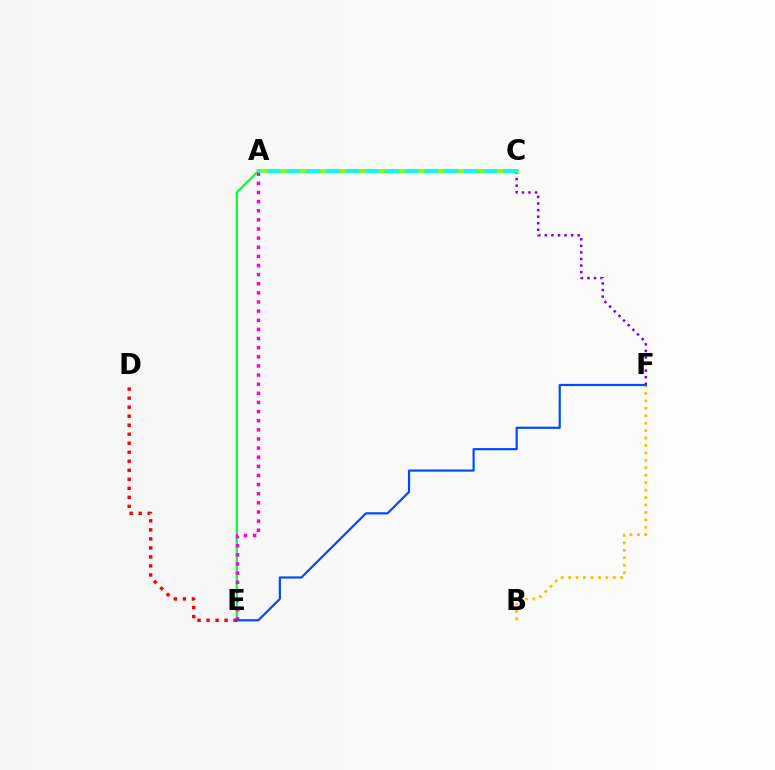{('C', 'F'): [{'color': '#7200ff', 'line_style': 'dotted', 'thickness': 1.78}], ('A', 'E'): [{'color': '#00ff39', 'line_style': 'solid', 'thickness': 1.59}, {'color': '#ff00cf', 'line_style': 'dotted', 'thickness': 2.48}], ('B', 'F'): [{'color': '#ffbd00', 'line_style': 'dotted', 'thickness': 2.02}], ('A', 'C'): [{'color': '#84ff00', 'line_style': 'solid', 'thickness': 2.78}, {'color': '#00fff6', 'line_style': 'dashed', 'thickness': 2.68}], ('D', 'E'): [{'color': '#ff0000', 'line_style': 'dotted', 'thickness': 2.45}], ('E', 'F'): [{'color': '#004bff', 'line_style': 'solid', 'thickness': 1.58}]}